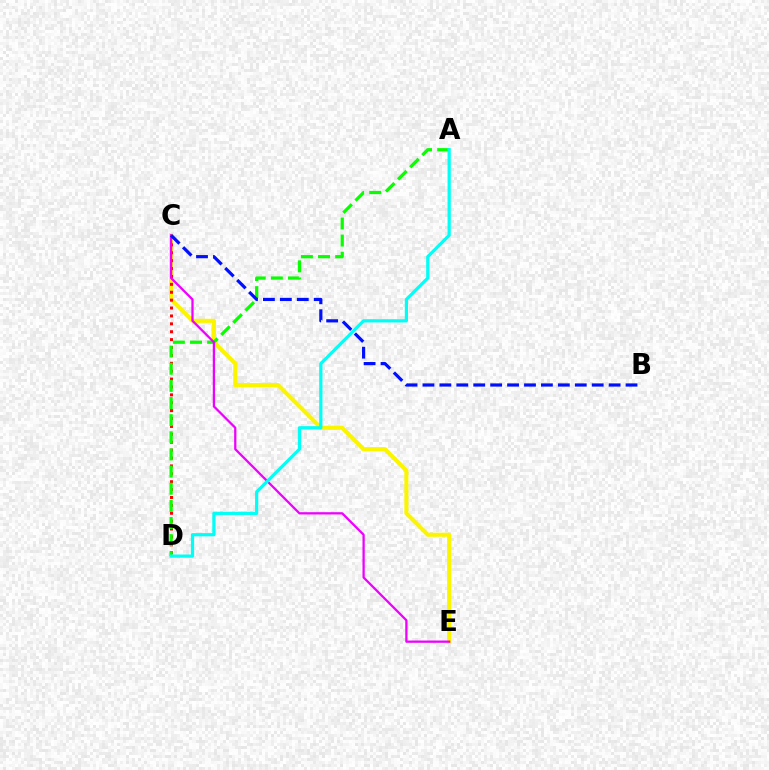{('C', 'E'): [{'color': '#fcf500', 'line_style': 'solid', 'thickness': 2.95}, {'color': '#ee00ff', 'line_style': 'solid', 'thickness': 1.64}], ('C', 'D'): [{'color': '#ff0000', 'line_style': 'dotted', 'thickness': 2.14}], ('A', 'D'): [{'color': '#08ff00', 'line_style': 'dashed', 'thickness': 2.33}, {'color': '#00fff6', 'line_style': 'solid', 'thickness': 2.31}], ('B', 'C'): [{'color': '#0010ff', 'line_style': 'dashed', 'thickness': 2.3}]}